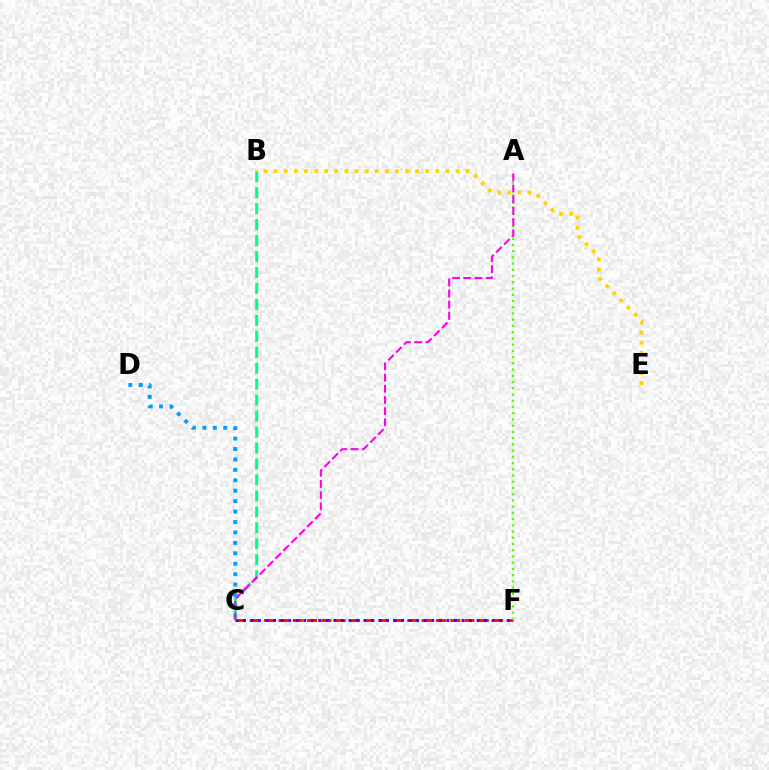{('C', 'F'): [{'color': '#ff0000', 'line_style': 'dashed', 'thickness': 1.94}, {'color': '#3700ff', 'line_style': 'dotted', 'thickness': 2.05}], ('C', 'D'): [{'color': '#009eff', 'line_style': 'dotted', 'thickness': 2.83}], ('B', 'C'): [{'color': '#00ff86', 'line_style': 'dashed', 'thickness': 2.17}], ('B', 'E'): [{'color': '#ffd500', 'line_style': 'dotted', 'thickness': 2.75}], ('A', 'F'): [{'color': '#4fff00', 'line_style': 'dotted', 'thickness': 1.69}], ('A', 'C'): [{'color': '#ff00ed', 'line_style': 'dashed', 'thickness': 1.52}]}